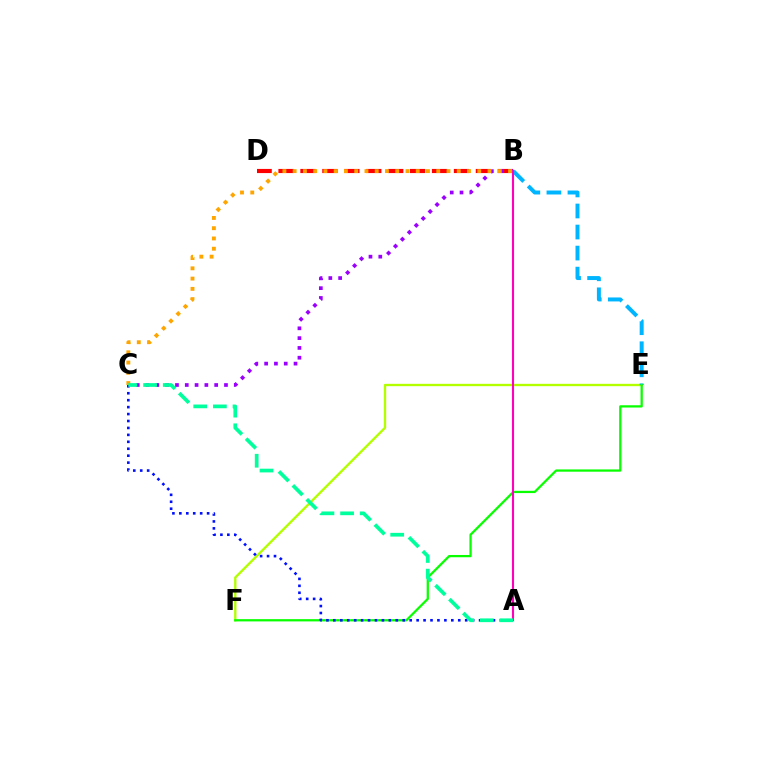{('E', 'F'): [{'color': '#b3ff00', 'line_style': 'solid', 'thickness': 1.69}, {'color': '#08ff00', 'line_style': 'solid', 'thickness': 1.63}], ('B', 'D'): [{'color': '#ff0000', 'line_style': 'dashed', 'thickness': 2.98}], ('B', 'C'): [{'color': '#9b00ff', 'line_style': 'dotted', 'thickness': 2.66}, {'color': '#ffa500', 'line_style': 'dotted', 'thickness': 2.79}], ('B', 'E'): [{'color': '#00b5ff', 'line_style': 'dashed', 'thickness': 2.86}], ('A', 'B'): [{'color': '#ff00bd', 'line_style': 'solid', 'thickness': 1.52}], ('A', 'C'): [{'color': '#0010ff', 'line_style': 'dotted', 'thickness': 1.89}, {'color': '#00ff9d', 'line_style': 'dashed', 'thickness': 2.67}]}